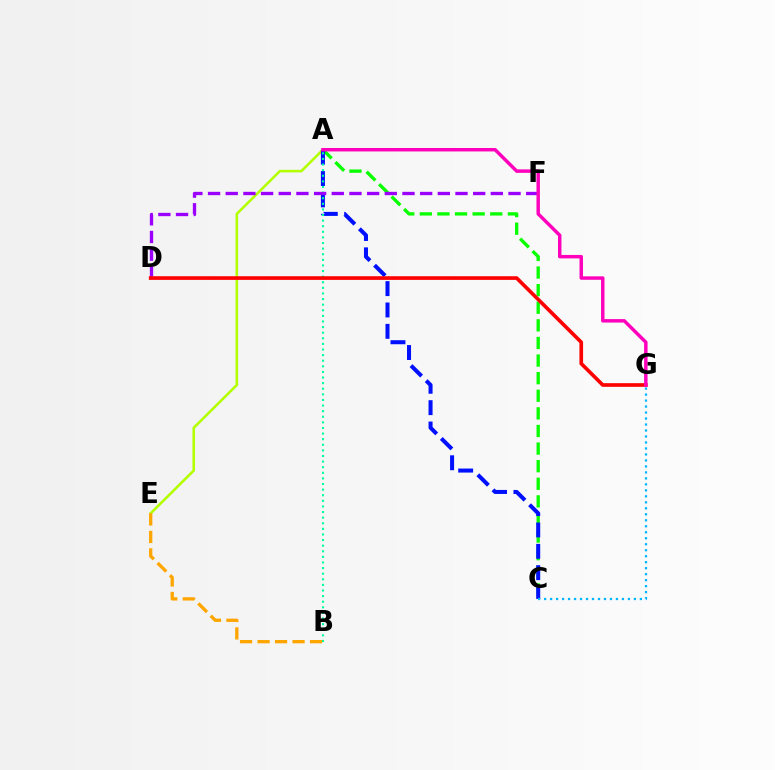{('A', 'E'): [{'color': '#b3ff00', 'line_style': 'solid', 'thickness': 1.85}], ('A', 'C'): [{'color': '#08ff00', 'line_style': 'dashed', 'thickness': 2.39}, {'color': '#0010ff', 'line_style': 'dashed', 'thickness': 2.9}], ('C', 'G'): [{'color': '#00b5ff', 'line_style': 'dotted', 'thickness': 1.63}], ('A', 'B'): [{'color': '#00ff9d', 'line_style': 'dotted', 'thickness': 1.52}], ('D', 'F'): [{'color': '#9b00ff', 'line_style': 'dashed', 'thickness': 2.4}], ('D', 'G'): [{'color': '#ff0000', 'line_style': 'solid', 'thickness': 2.63}], ('A', 'G'): [{'color': '#ff00bd', 'line_style': 'solid', 'thickness': 2.49}], ('B', 'E'): [{'color': '#ffa500', 'line_style': 'dashed', 'thickness': 2.38}]}